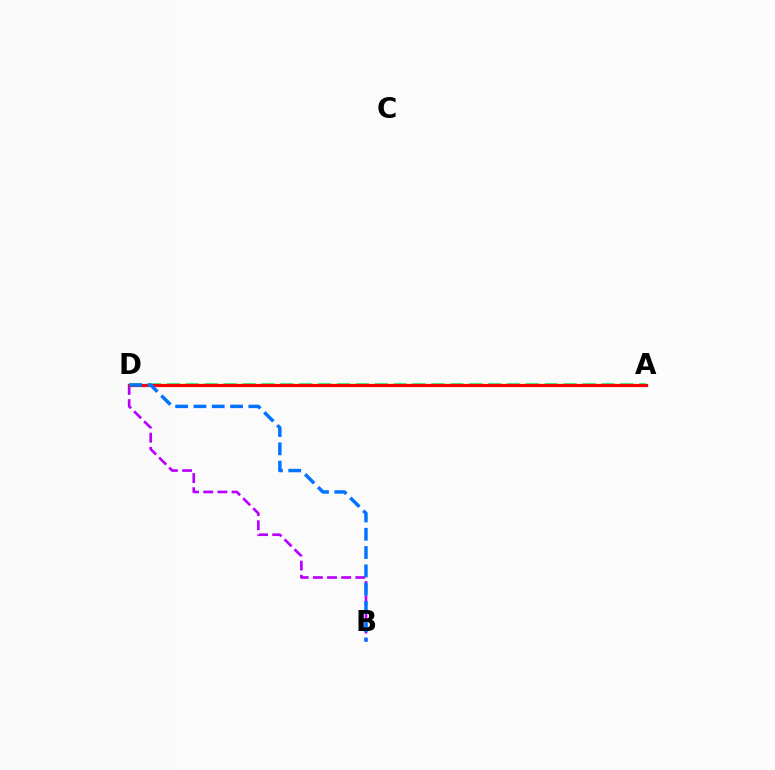{('B', 'D'): [{'color': '#b900ff', 'line_style': 'dashed', 'thickness': 1.93}, {'color': '#0074ff', 'line_style': 'dashed', 'thickness': 2.49}], ('A', 'D'): [{'color': '#d1ff00', 'line_style': 'dashed', 'thickness': 1.56}, {'color': '#00ff5c', 'line_style': 'dashed', 'thickness': 2.57}, {'color': '#ff0000', 'line_style': 'solid', 'thickness': 2.3}]}